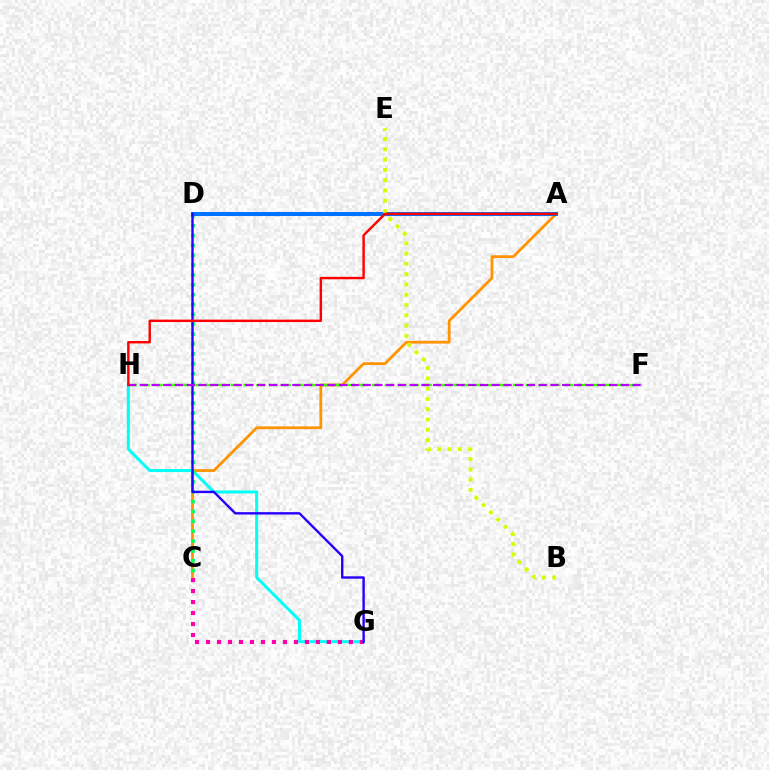{('G', 'H'): [{'color': '#00fff6', 'line_style': 'solid', 'thickness': 2.17}], ('A', 'C'): [{'color': '#ff9400', 'line_style': 'solid', 'thickness': 2.0}], ('C', 'G'): [{'color': '#ff00ac', 'line_style': 'dotted', 'thickness': 2.99}], ('C', 'D'): [{'color': '#00ff5c', 'line_style': 'dotted', 'thickness': 2.68}], ('F', 'H'): [{'color': '#3dff00', 'line_style': 'dashed', 'thickness': 1.74}, {'color': '#b900ff', 'line_style': 'dashed', 'thickness': 1.59}], ('A', 'D'): [{'color': '#0074ff', 'line_style': 'solid', 'thickness': 2.91}], ('D', 'G'): [{'color': '#2500ff', 'line_style': 'solid', 'thickness': 1.72}], ('B', 'E'): [{'color': '#d1ff00', 'line_style': 'dotted', 'thickness': 2.79}], ('A', 'H'): [{'color': '#ff0000', 'line_style': 'solid', 'thickness': 1.73}]}